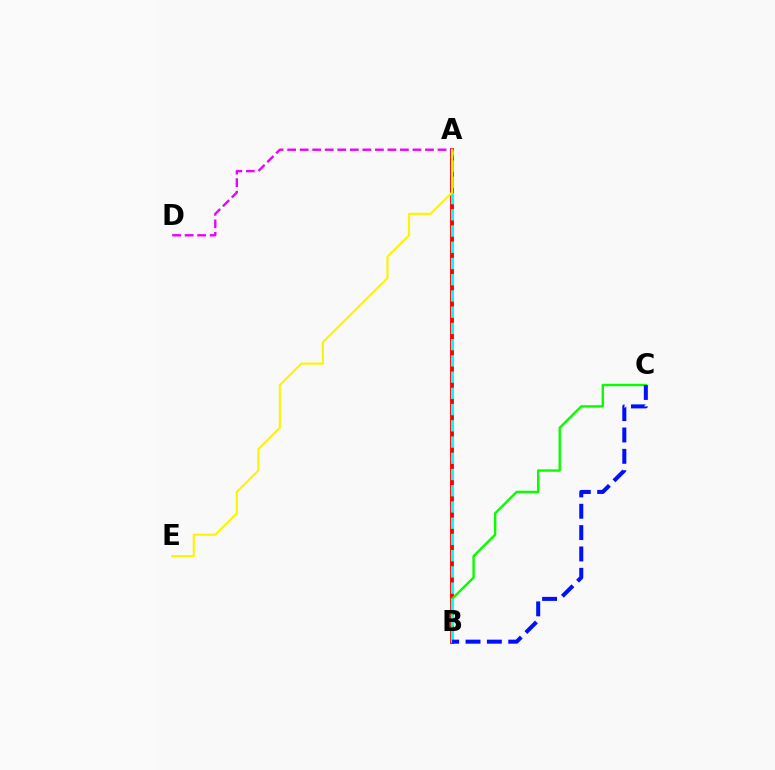{('A', 'B'): [{'color': '#ff0000', 'line_style': 'solid', 'thickness': 2.79}, {'color': '#00fff6', 'line_style': 'dashed', 'thickness': 2.21}], ('A', 'D'): [{'color': '#ee00ff', 'line_style': 'dashed', 'thickness': 1.7}], ('B', 'C'): [{'color': '#08ff00', 'line_style': 'solid', 'thickness': 1.74}, {'color': '#0010ff', 'line_style': 'dashed', 'thickness': 2.9}], ('A', 'E'): [{'color': '#fcf500', 'line_style': 'solid', 'thickness': 1.54}]}